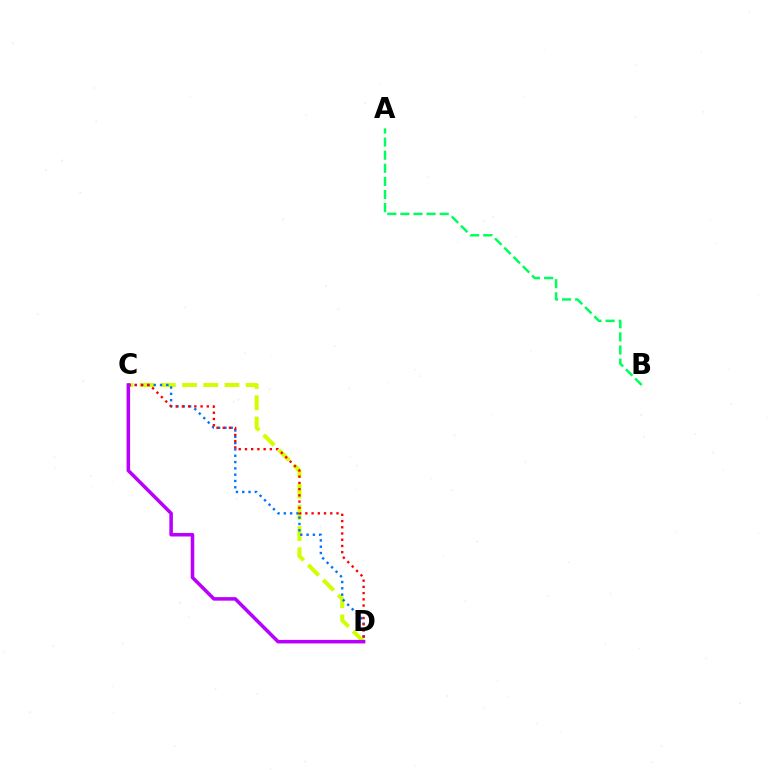{('A', 'B'): [{'color': '#00ff5c', 'line_style': 'dashed', 'thickness': 1.78}], ('C', 'D'): [{'color': '#d1ff00', 'line_style': 'dashed', 'thickness': 2.88}, {'color': '#0074ff', 'line_style': 'dotted', 'thickness': 1.71}, {'color': '#ff0000', 'line_style': 'dotted', 'thickness': 1.69}, {'color': '#b900ff', 'line_style': 'solid', 'thickness': 2.54}]}